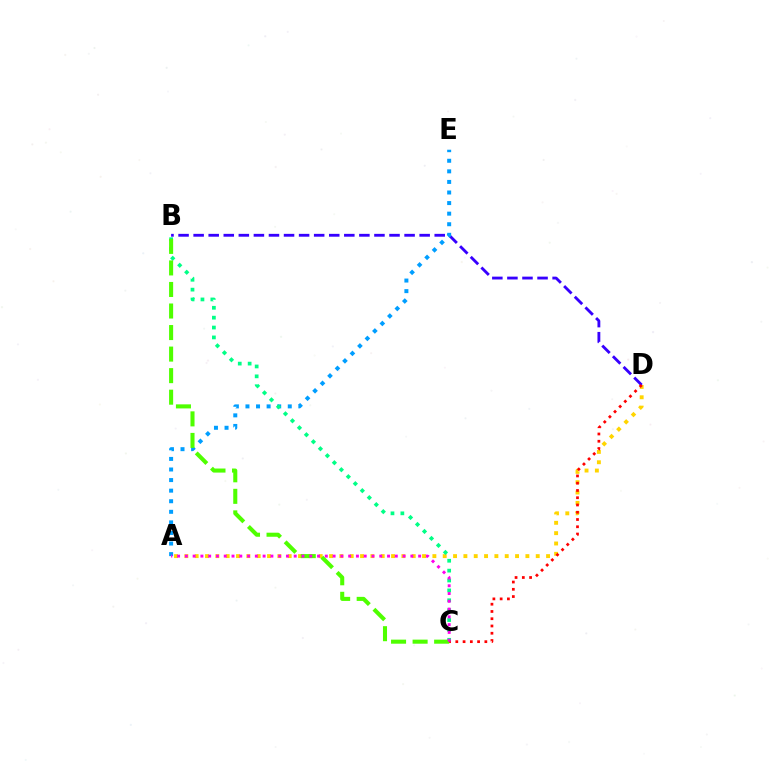{('B', 'D'): [{'color': '#3700ff', 'line_style': 'dashed', 'thickness': 2.05}], ('A', 'E'): [{'color': '#009eff', 'line_style': 'dotted', 'thickness': 2.87}], ('A', 'D'): [{'color': '#ffd500', 'line_style': 'dotted', 'thickness': 2.81}], ('B', 'C'): [{'color': '#00ff86', 'line_style': 'dotted', 'thickness': 2.68}, {'color': '#4fff00', 'line_style': 'dashed', 'thickness': 2.93}], ('C', 'D'): [{'color': '#ff0000', 'line_style': 'dotted', 'thickness': 1.97}], ('A', 'C'): [{'color': '#ff00ed', 'line_style': 'dotted', 'thickness': 2.11}]}